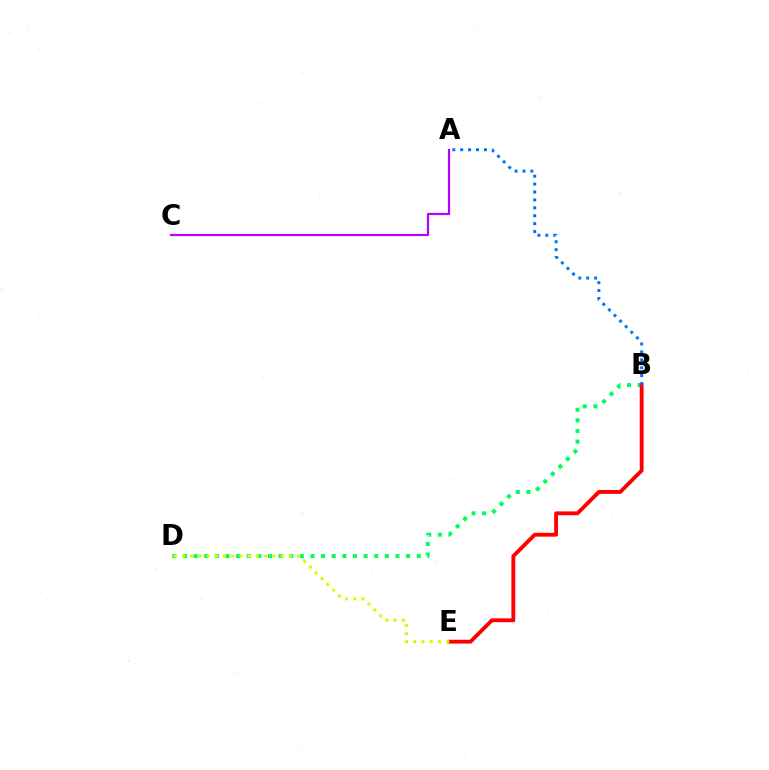{('B', 'D'): [{'color': '#00ff5c', 'line_style': 'dotted', 'thickness': 2.89}], ('B', 'E'): [{'color': '#ff0000', 'line_style': 'solid', 'thickness': 2.77}], ('A', 'B'): [{'color': '#0074ff', 'line_style': 'dotted', 'thickness': 2.15}], ('D', 'E'): [{'color': '#d1ff00', 'line_style': 'dotted', 'thickness': 2.23}], ('A', 'C'): [{'color': '#b900ff', 'line_style': 'solid', 'thickness': 1.57}]}